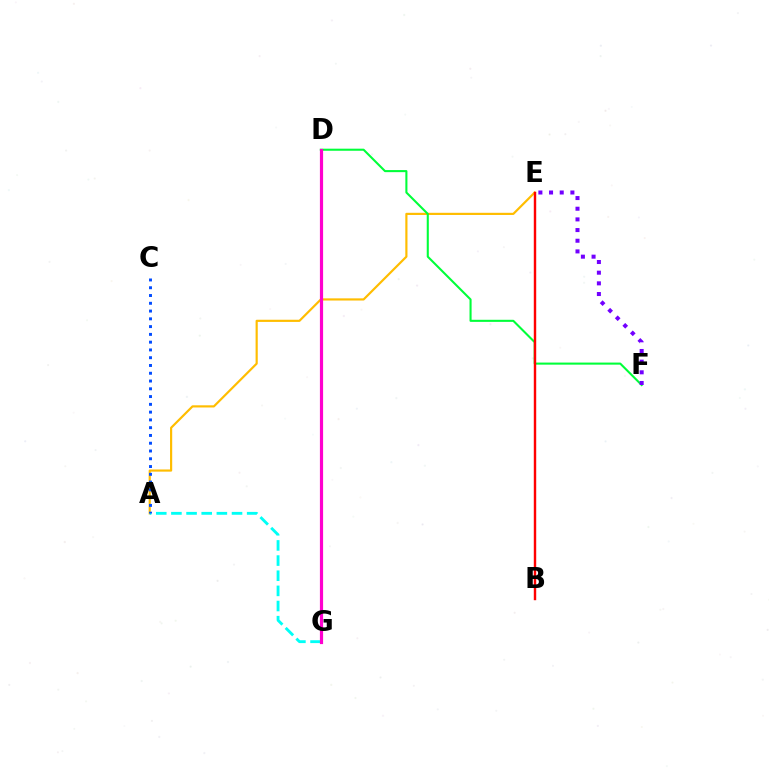{('A', 'E'): [{'color': '#ffbd00', 'line_style': 'solid', 'thickness': 1.57}], ('D', 'G'): [{'color': '#84ff00', 'line_style': 'dashed', 'thickness': 2.14}, {'color': '#ff00cf', 'line_style': 'solid', 'thickness': 2.29}], ('A', 'G'): [{'color': '#00fff6', 'line_style': 'dashed', 'thickness': 2.06}], ('A', 'C'): [{'color': '#004bff', 'line_style': 'dotted', 'thickness': 2.11}], ('D', 'F'): [{'color': '#00ff39', 'line_style': 'solid', 'thickness': 1.5}], ('B', 'E'): [{'color': '#ff0000', 'line_style': 'solid', 'thickness': 1.74}], ('E', 'F'): [{'color': '#7200ff', 'line_style': 'dotted', 'thickness': 2.9}]}